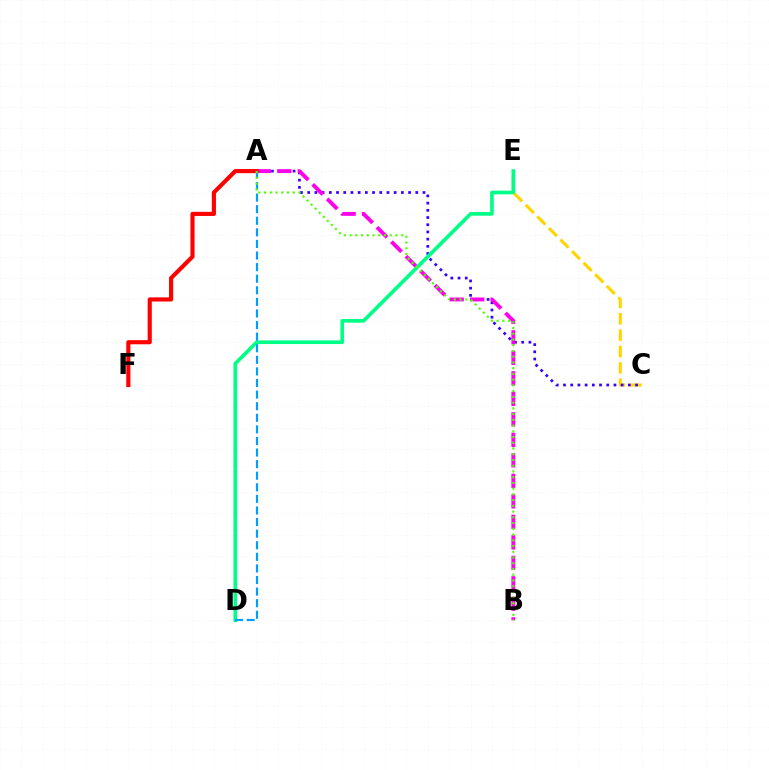{('C', 'E'): [{'color': '#ffd500', 'line_style': 'dashed', 'thickness': 2.22}], ('A', 'C'): [{'color': '#3700ff', 'line_style': 'dotted', 'thickness': 1.96}], ('A', 'B'): [{'color': '#ff00ed', 'line_style': 'dashed', 'thickness': 2.79}, {'color': '#4fff00', 'line_style': 'dotted', 'thickness': 1.56}], ('D', 'E'): [{'color': '#00ff86', 'line_style': 'solid', 'thickness': 2.64}], ('A', 'F'): [{'color': '#ff0000', 'line_style': 'solid', 'thickness': 2.97}], ('A', 'D'): [{'color': '#009eff', 'line_style': 'dashed', 'thickness': 1.57}]}